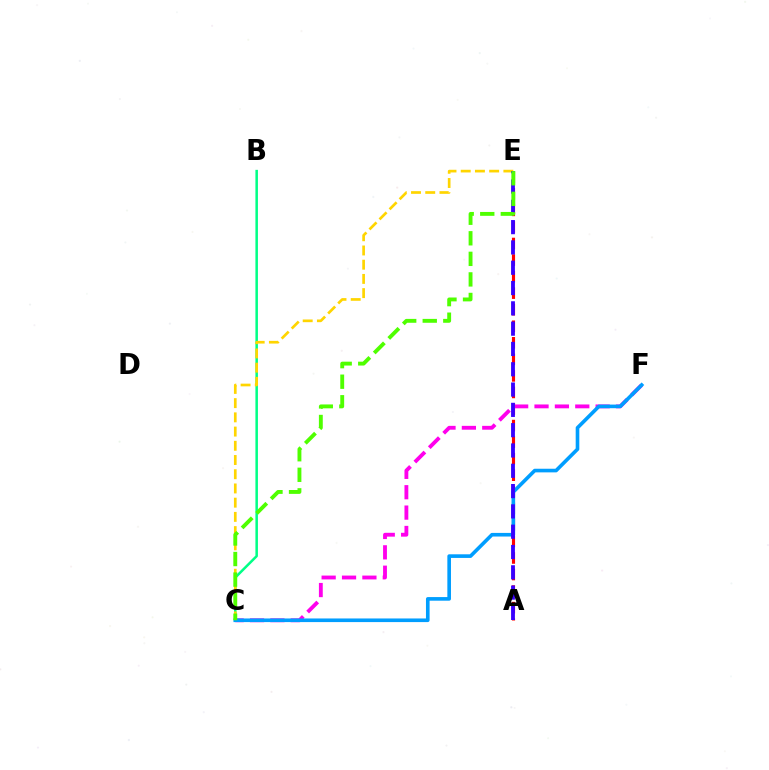{('A', 'E'): [{'color': '#ff0000', 'line_style': 'dashed', 'thickness': 2.25}, {'color': '#3700ff', 'line_style': 'dashed', 'thickness': 2.76}], ('B', 'C'): [{'color': '#00ff86', 'line_style': 'solid', 'thickness': 1.81}], ('C', 'E'): [{'color': '#ffd500', 'line_style': 'dashed', 'thickness': 1.93}, {'color': '#4fff00', 'line_style': 'dashed', 'thickness': 2.79}], ('C', 'F'): [{'color': '#ff00ed', 'line_style': 'dashed', 'thickness': 2.77}, {'color': '#009eff', 'line_style': 'solid', 'thickness': 2.61}]}